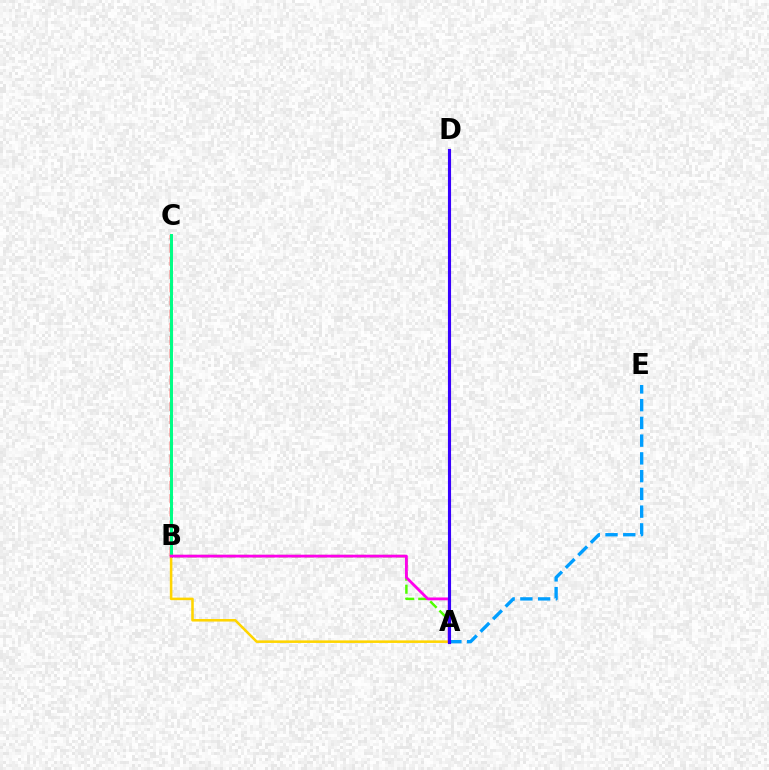{('B', 'C'): [{'color': '#ff0000', 'line_style': 'dashed', 'thickness': 1.79}, {'color': '#00ff86', 'line_style': 'solid', 'thickness': 2.14}], ('A', 'B'): [{'color': '#4fff00', 'line_style': 'dashed', 'thickness': 1.77}, {'color': '#ffd500', 'line_style': 'solid', 'thickness': 1.84}, {'color': '#ff00ed', 'line_style': 'solid', 'thickness': 2.03}], ('A', 'E'): [{'color': '#009eff', 'line_style': 'dashed', 'thickness': 2.41}], ('A', 'D'): [{'color': '#3700ff', 'line_style': 'solid', 'thickness': 2.24}]}